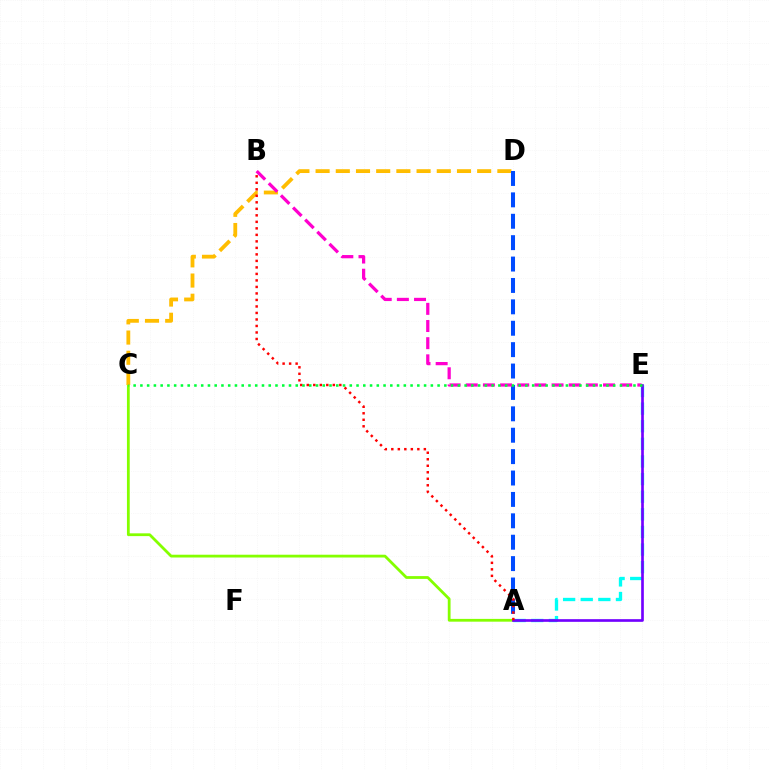{('A', 'C'): [{'color': '#84ff00', 'line_style': 'solid', 'thickness': 2.01}], ('C', 'D'): [{'color': '#ffbd00', 'line_style': 'dashed', 'thickness': 2.74}], ('A', 'D'): [{'color': '#004bff', 'line_style': 'dashed', 'thickness': 2.91}], ('A', 'E'): [{'color': '#00fff6', 'line_style': 'dashed', 'thickness': 2.39}, {'color': '#7200ff', 'line_style': 'solid', 'thickness': 1.92}], ('B', 'E'): [{'color': '#ff00cf', 'line_style': 'dashed', 'thickness': 2.33}], ('A', 'B'): [{'color': '#ff0000', 'line_style': 'dotted', 'thickness': 1.77}], ('C', 'E'): [{'color': '#00ff39', 'line_style': 'dotted', 'thickness': 1.84}]}